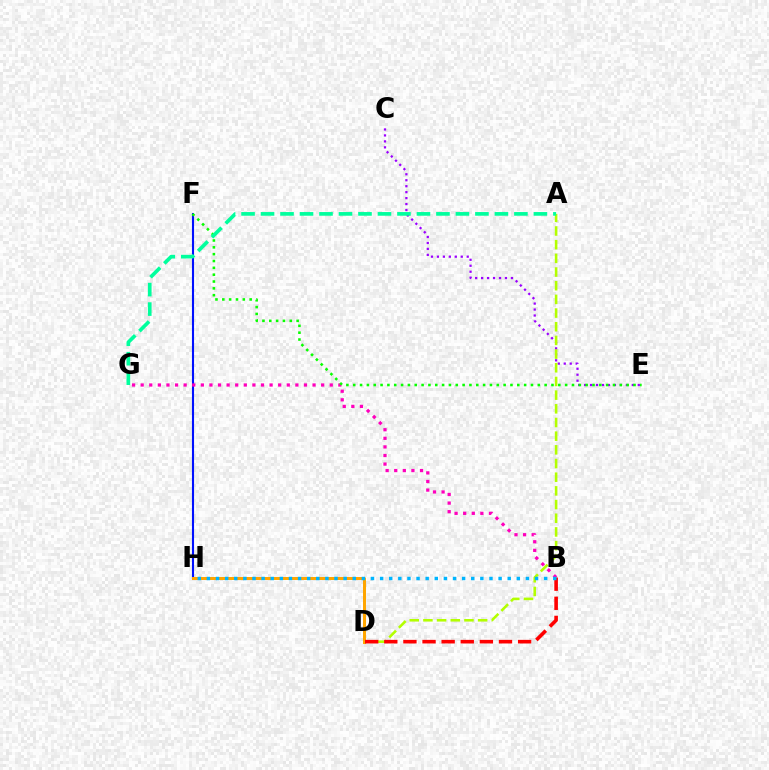{('C', 'E'): [{'color': '#9b00ff', 'line_style': 'dotted', 'thickness': 1.62}], ('F', 'H'): [{'color': '#0010ff', 'line_style': 'solid', 'thickness': 1.51}], ('B', 'G'): [{'color': '#ff00bd', 'line_style': 'dotted', 'thickness': 2.34}], ('A', 'D'): [{'color': '#b3ff00', 'line_style': 'dashed', 'thickness': 1.86}], ('D', 'H'): [{'color': '#ffa500', 'line_style': 'solid', 'thickness': 2.16}], ('B', 'D'): [{'color': '#ff0000', 'line_style': 'dashed', 'thickness': 2.6}], ('E', 'F'): [{'color': '#08ff00', 'line_style': 'dotted', 'thickness': 1.86}], ('B', 'H'): [{'color': '#00b5ff', 'line_style': 'dotted', 'thickness': 2.48}], ('A', 'G'): [{'color': '#00ff9d', 'line_style': 'dashed', 'thickness': 2.65}]}